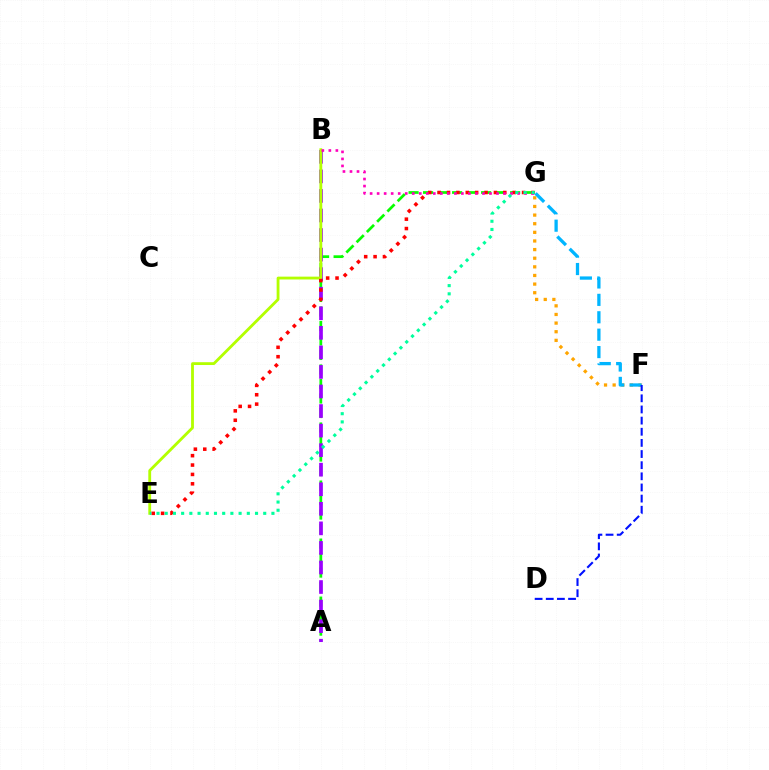{('A', 'G'): [{'color': '#08ff00', 'line_style': 'dashed', 'thickness': 1.97}], ('A', 'B'): [{'color': '#9b00ff', 'line_style': 'dashed', 'thickness': 2.66}], ('B', 'E'): [{'color': '#b3ff00', 'line_style': 'solid', 'thickness': 2.04}], ('F', 'G'): [{'color': '#ffa500', 'line_style': 'dotted', 'thickness': 2.34}, {'color': '#00b5ff', 'line_style': 'dashed', 'thickness': 2.36}], ('E', 'G'): [{'color': '#ff0000', 'line_style': 'dotted', 'thickness': 2.55}, {'color': '#00ff9d', 'line_style': 'dotted', 'thickness': 2.23}], ('B', 'G'): [{'color': '#ff00bd', 'line_style': 'dotted', 'thickness': 1.91}], ('D', 'F'): [{'color': '#0010ff', 'line_style': 'dashed', 'thickness': 1.51}]}